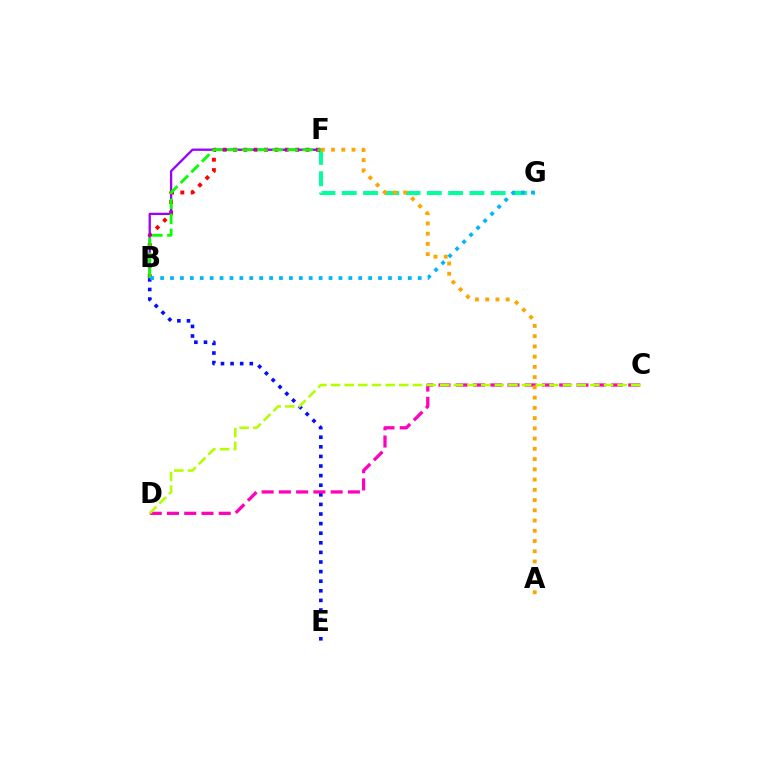{('F', 'G'): [{'color': '#00ff9d', 'line_style': 'dashed', 'thickness': 2.89}], ('B', 'E'): [{'color': '#0010ff', 'line_style': 'dotted', 'thickness': 2.61}], ('B', 'F'): [{'color': '#ff0000', 'line_style': 'dotted', 'thickness': 2.82}, {'color': '#9b00ff', 'line_style': 'solid', 'thickness': 1.65}, {'color': '#08ff00', 'line_style': 'dashed', 'thickness': 2.05}], ('C', 'D'): [{'color': '#ff00bd', 'line_style': 'dashed', 'thickness': 2.34}, {'color': '#b3ff00', 'line_style': 'dashed', 'thickness': 1.85}], ('A', 'F'): [{'color': '#ffa500', 'line_style': 'dotted', 'thickness': 2.78}], ('B', 'G'): [{'color': '#00b5ff', 'line_style': 'dotted', 'thickness': 2.69}]}